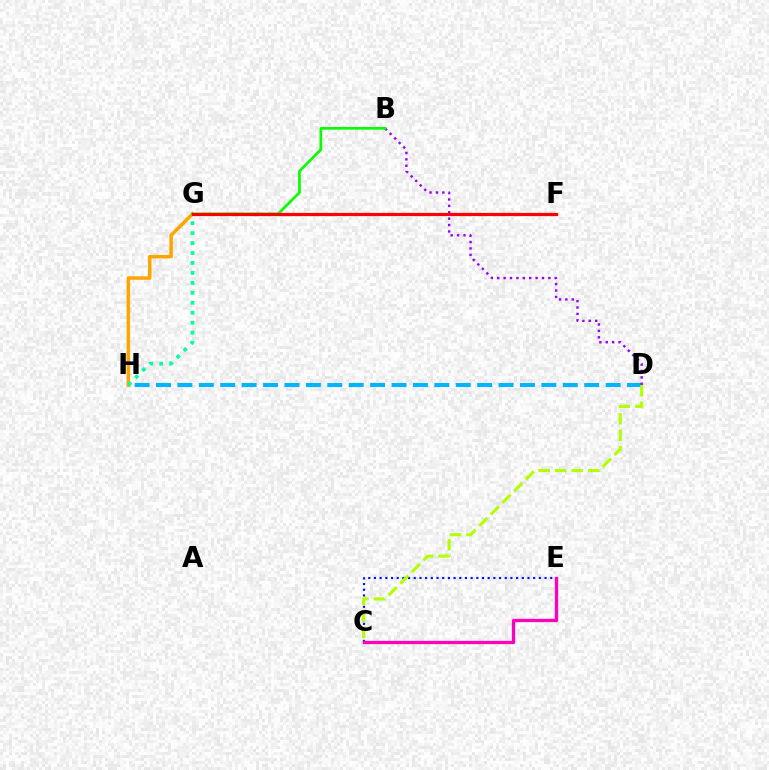{('D', 'H'): [{'color': '#00b5ff', 'line_style': 'dashed', 'thickness': 2.91}], ('G', 'H'): [{'color': '#ffa500', 'line_style': 'solid', 'thickness': 2.53}, {'color': '#00ff9d', 'line_style': 'dotted', 'thickness': 2.7}], ('C', 'E'): [{'color': '#0010ff', 'line_style': 'dotted', 'thickness': 1.54}, {'color': '#ff00bd', 'line_style': 'solid', 'thickness': 2.36}], ('B', 'D'): [{'color': '#9b00ff', 'line_style': 'dotted', 'thickness': 1.74}], ('C', 'D'): [{'color': '#b3ff00', 'line_style': 'dashed', 'thickness': 2.24}], ('B', 'G'): [{'color': '#08ff00', 'line_style': 'solid', 'thickness': 1.93}], ('F', 'G'): [{'color': '#ff0000', 'line_style': 'solid', 'thickness': 2.31}]}